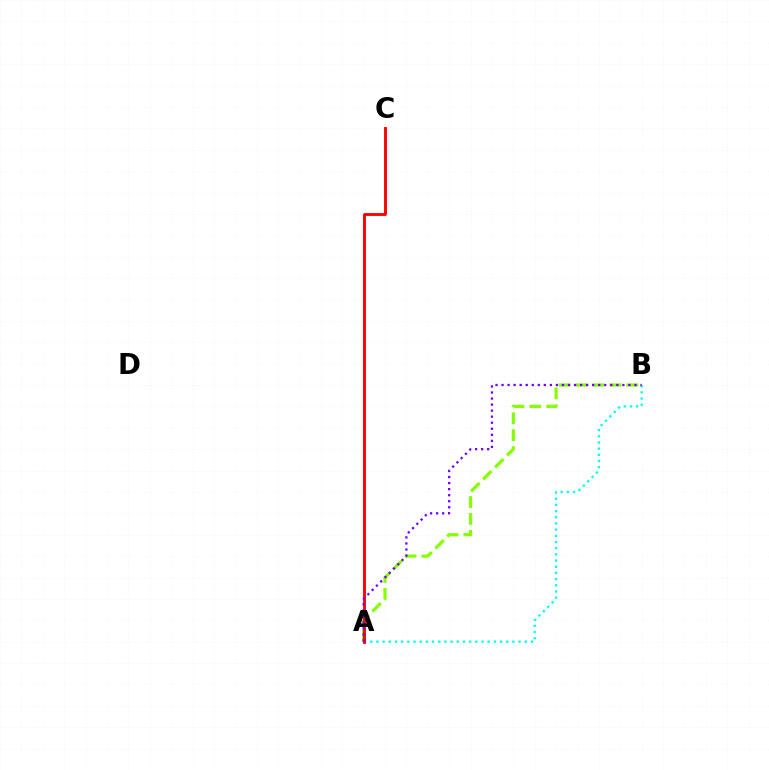{('A', 'B'): [{'color': '#84ff00', 'line_style': 'dashed', 'thickness': 2.3}, {'color': '#00fff6', 'line_style': 'dotted', 'thickness': 1.68}, {'color': '#7200ff', 'line_style': 'dotted', 'thickness': 1.64}], ('A', 'C'): [{'color': '#ff0000', 'line_style': 'solid', 'thickness': 2.08}]}